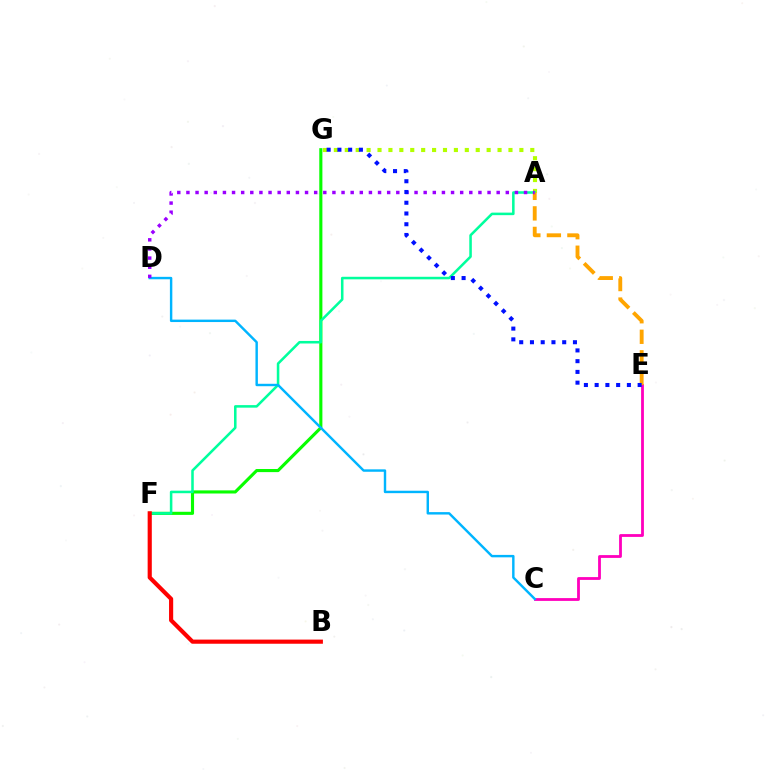{('C', 'E'): [{'color': '#ff00bd', 'line_style': 'solid', 'thickness': 2.02}], ('F', 'G'): [{'color': '#08ff00', 'line_style': 'solid', 'thickness': 2.24}], ('A', 'G'): [{'color': '#b3ff00', 'line_style': 'dotted', 'thickness': 2.96}], ('A', 'F'): [{'color': '#00ff9d', 'line_style': 'solid', 'thickness': 1.83}], ('C', 'D'): [{'color': '#00b5ff', 'line_style': 'solid', 'thickness': 1.75}], ('B', 'F'): [{'color': '#ff0000', 'line_style': 'solid', 'thickness': 2.99}], ('A', 'E'): [{'color': '#ffa500', 'line_style': 'dashed', 'thickness': 2.79}], ('A', 'D'): [{'color': '#9b00ff', 'line_style': 'dotted', 'thickness': 2.48}], ('E', 'G'): [{'color': '#0010ff', 'line_style': 'dotted', 'thickness': 2.92}]}